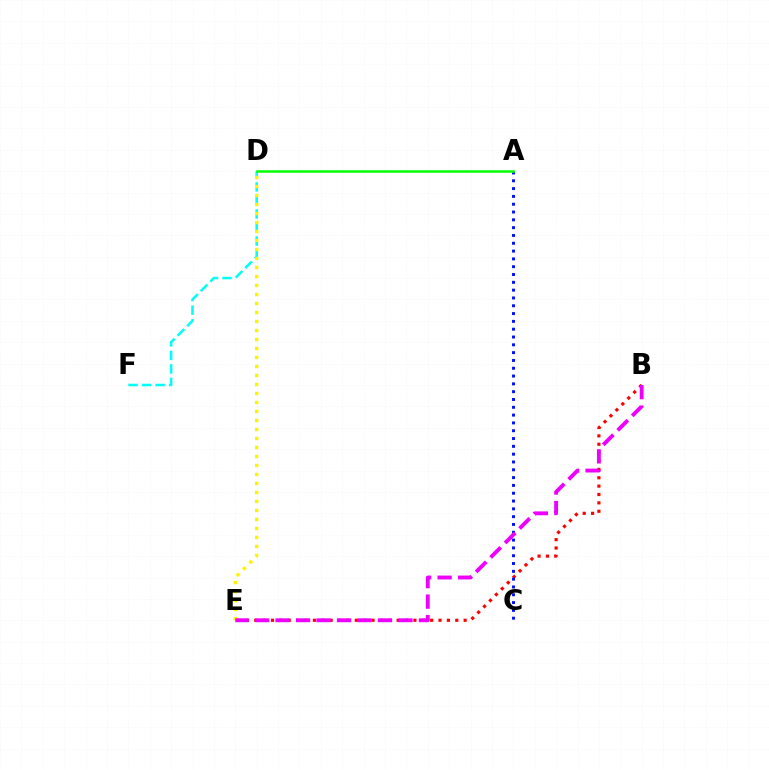{('B', 'E'): [{'color': '#ff0000', 'line_style': 'dotted', 'thickness': 2.28}, {'color': '#ee00ff', 'line_style': 'dashed', 'thickness': 2.78}], ('D', 'F'): [{'color': '#00fff6', 'line_style': 'dashed', 'thickness': 1.84}], ('D', 'E'): [{'color': '#fcf500', 'line_style': 'dotted', 'thickness': 2.44}], ('A', 'C'): [{'color': '#0010ff', 'line_style': 'dotted', 'thickness': 2.12}], ('A', 'D'): [{'color': '#08ff00', 'line_style': 'solid', 'thickness': 1.82}]}